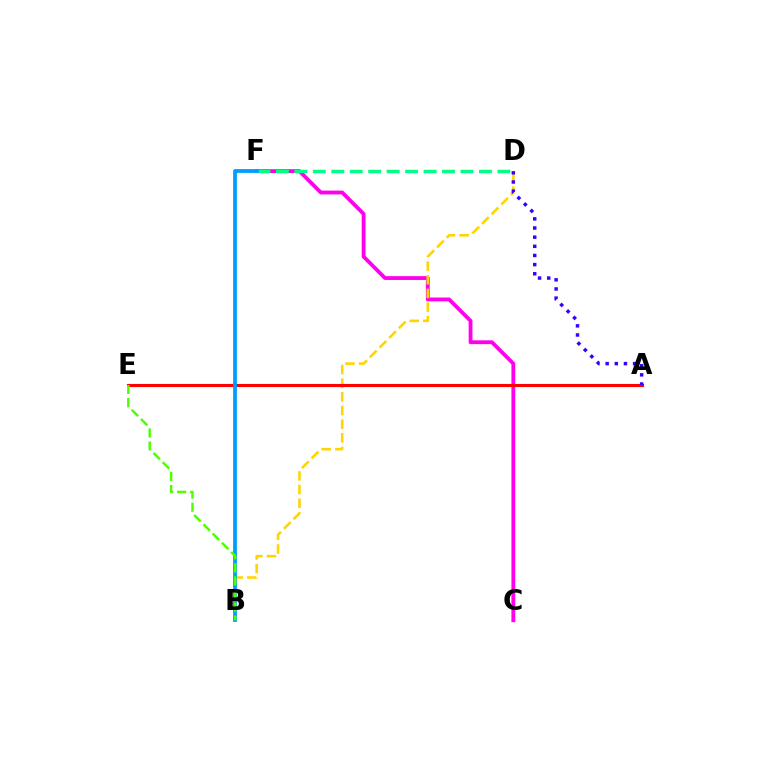{('C', 'F'): [{'color': '#ff00ed', 'line_style': 'solid', 'thickness': 2.75}], ('D', 'F'): [{'color': '#00ff86', 'line_style': 'dashed', 'thickness': 2.51}], ('B', 'D'): [{'color': '#ffd500', 'line_style': 'dashed', 'thickness': 1.86}], ('A', 'E'): [{'color': '#ff0000', 'line_style': 'solid', 'thickness': 2.23}], ('B', 'F'): [{'color': '#009eff', 'line_style': 'solid', 'thickness': 2.73}], ('B', 'E'): [{'color': '#4fff00', 'line_style': 'dashed', 'thickness': 1.77}], ('A', 'D'): [{'color': '#3700ff', 'line_style': 'dotted', 'thickness': 2.49}]}